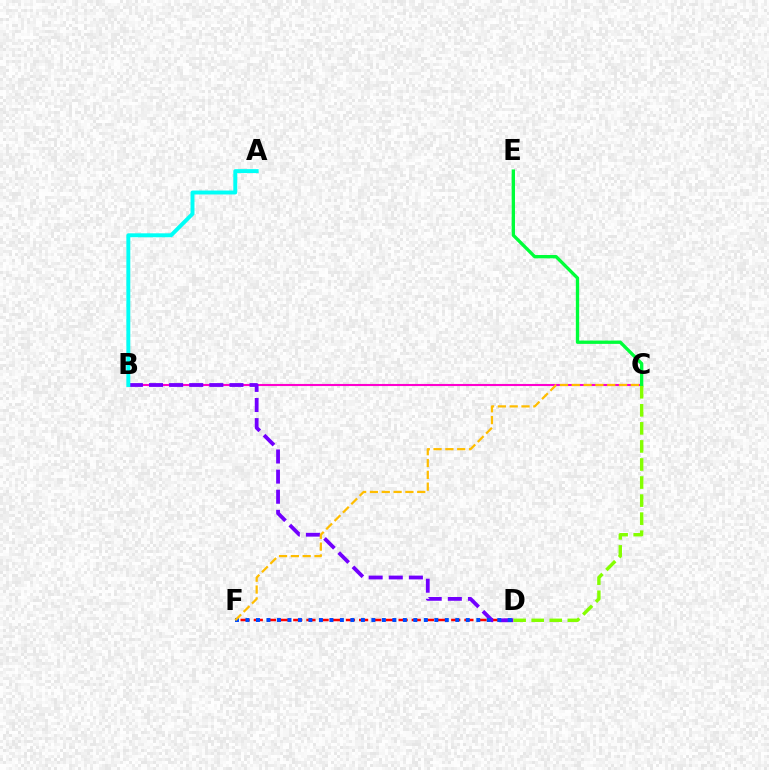{('B', 'C'): [{'color': '#ff00cf', 'line_style': 'solid', 'thickness': 1.51}], ('D', 'F'): [{'color': '#ff0000', 'line_style': 'dashed', 'thickness': 1.79}, {'color': '#004bff', 'line_style': 'dotted', 'thickness': 2.85}], ('B', 'D'): [{'color': '#7200ff', 'line_style': 'dashed', 'thickness': 2.73}], ('C', 'E'): [{'color': '#00ff39', 'line_style': 'solid', 'thickness': 2.4}], ('C', 'D'): [{'color': '#84ff00', 'line_style': 'dashed', 'thickness': 2.45}], ('A', 'B'): [{'color': '#00fff6', 'line_style': 'solid', 'thickness': 2.83}], ('C', 'F'): [{'color': '#ffbd00', 'line_style': 'dashed', 'thickness': 1.61}]}